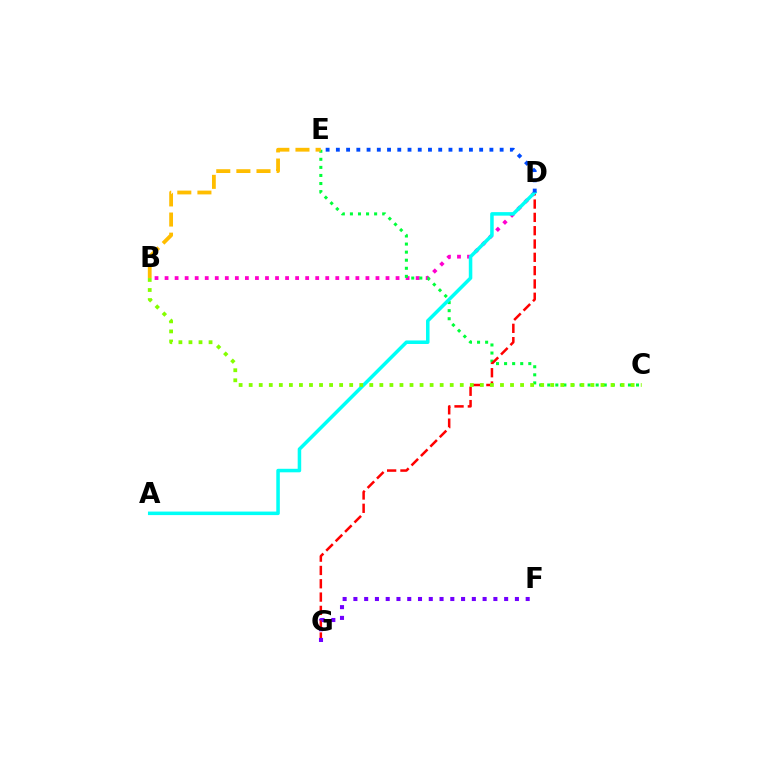{('B', 'D'): [{'color': '#ff00cf', 'line_style': 'dotted', 'thickness': 2.73}], ('C', 'E'): [{'color': '#00ff39', 'line_style': 'dotted', 'thickness': 2.19}], ('D', 'G'): [{'color': '#ff0000', 'line_style': 'dashed', 'thickness': 1.81}], ('F', 'G'): [{'color': '#7200ff', 'line_style': 'dotted', 'thickness': 2.93}], ('A', 'D'): [{'color': '#00fff6', 'line_style': 'solid', 'thickness': 2.54}], ('B', 'C'): [{'color': '#84ff00', 'line_style': 'dotted', 'thickness': 2.73}], ('D', 'E'): [{'color': '#004bff', 'line_style': 'dotted', 'thickness': 2.78}], ('B', 'E'): [{'color': '#ffbd00', 'line_style': 'dashed', 'thickness': 2.73}]}